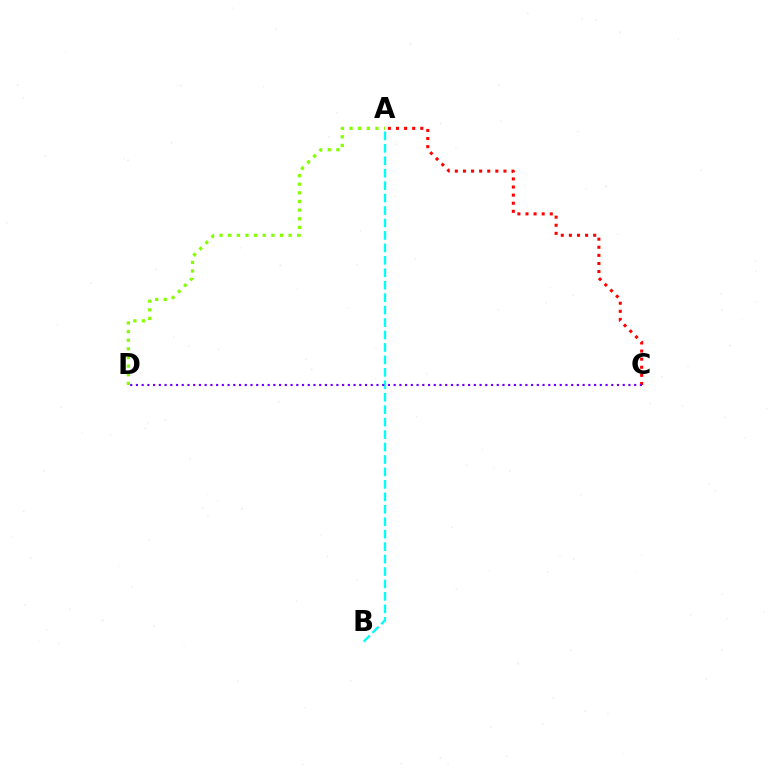{('A', 'D'): [{'color': '#84ff00', 'line_style': 'dotted', 'thickness': 2.34}], ('A', 'C'): [{'color': '#ff0000', 'line_style': 'dotted', 'thickness': 2.2}], ('A', 'B'): [{'color': '#00fff6', 'line_style': 'dashed', 'thickness': 1.69}], ('C', 'D'): [{'color': '#7200ff', 'line_style': 'dotted', 'thickness': 1.56}]}